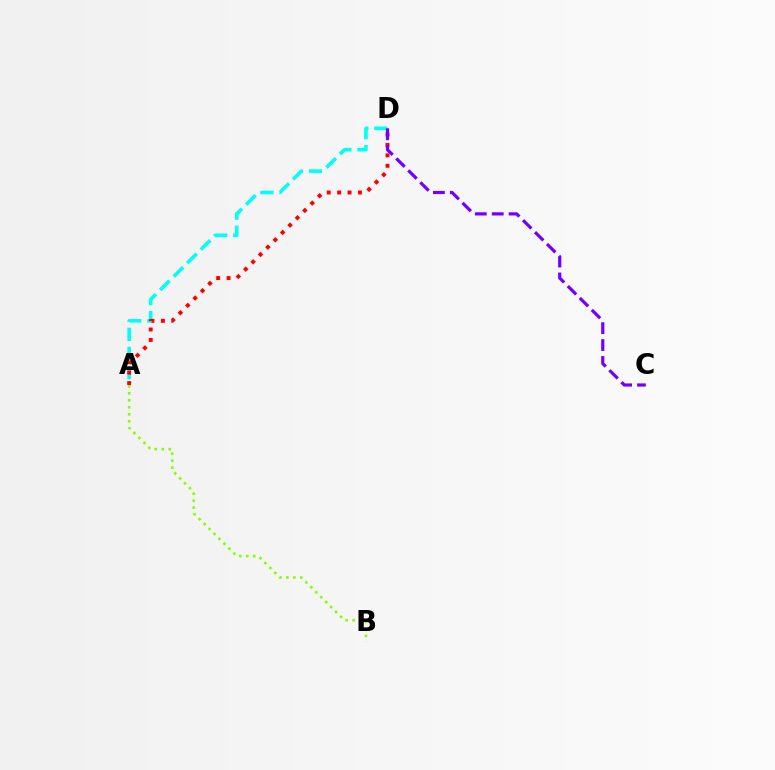{('A', 'D'): [{'color': '#00fff6', 'line_style': 'dashed', 'thickness': 2.6}, {'color': '#ff0000', 'line_style': 'dotted', 'thickness': 2.83}], ('C', 'D'): [{'color': '#7200ff', 'line_style': 'dashed', 'thickness': 2.3}], ('A', 'B'): [{'color': '#84ff00', 'line_style': 'dotted', 'thickness': 1.9}]}